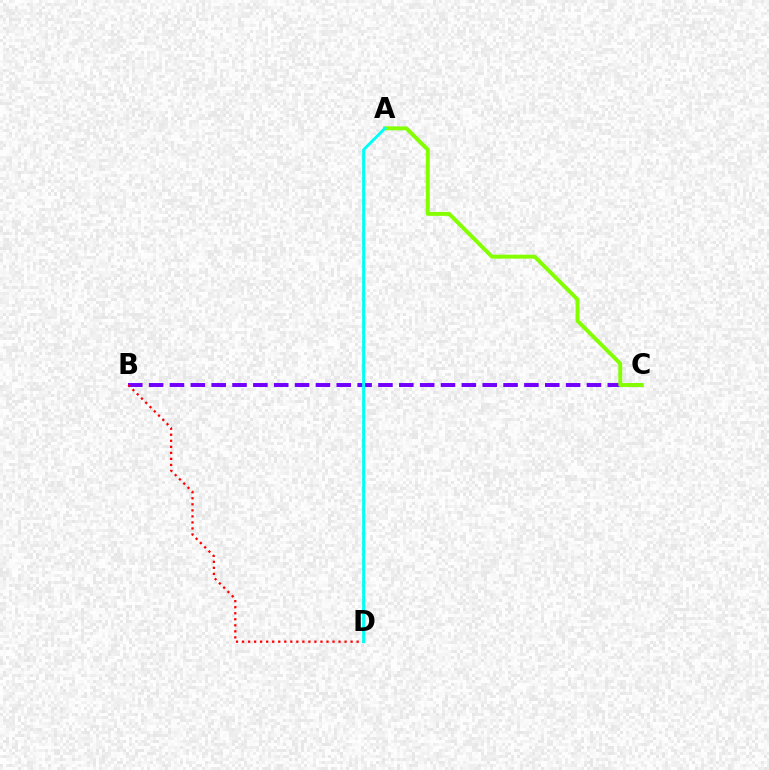{('B', 'C'): [{'color': '#7200ff', 'line_style': 'dashed', 'thickness': 2.83}], ('A', 'C'): [{'color': '#84ff00', 'line_style': 'solid', 'thickness': 2.84}], ('B', 'D'): [{'color': '#ff0000', 'line_style': 'dotted', 'thickness': 1.64}], ('A', 'D'): [{'color': '#00fff6', 'line_style': 'solid', 'thickness': 2.13}]}